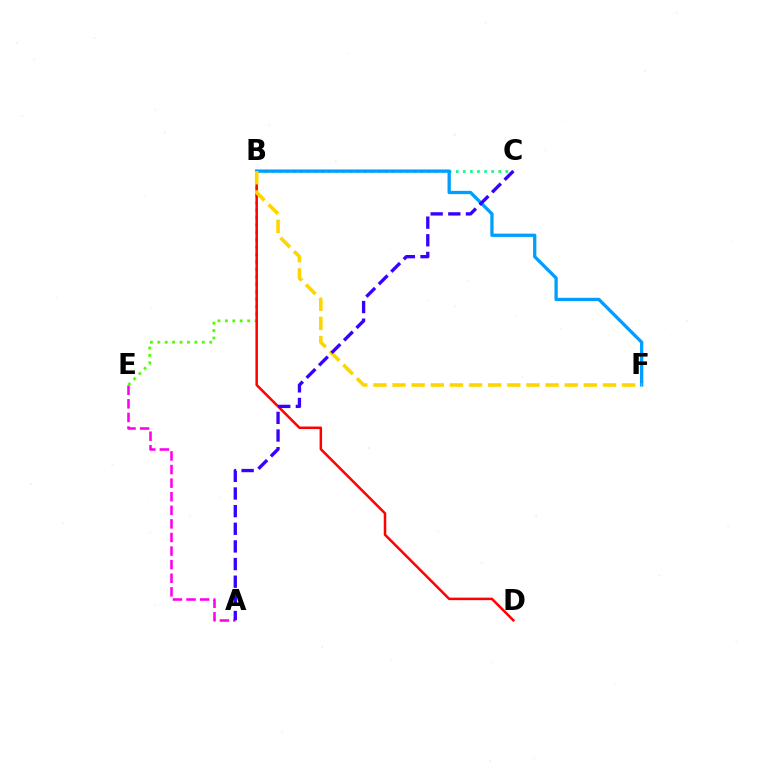{('B', 'C'): [{'color': '#00ff86', 'line_style': 'dotted', 'thickness': 1.93}], ('B', 'E'): [{'color': '#4fff00', 'line_style': 'dotted', 'thickness': 2.01}], ('B', 'D'): [{'color': '#ff0000', 'line_style': 'solid', 'thickness': 1.8}], ('B', 'F'): [{'color': '#009eff', 'line_style': 'solid', 'thickness': 2.37}, {'color': '#ffd500', 'line_style': 'dashed', 'thickness': 2.6}], ('A', 'E'): [{'color': '#ff00ed', 'line_style': 'dashed', 'thickness': 1.85}], ('A', 'C'): [{'color': '#3700ff', 'line_style': 'dashed', 'thickness': 2.4}]}